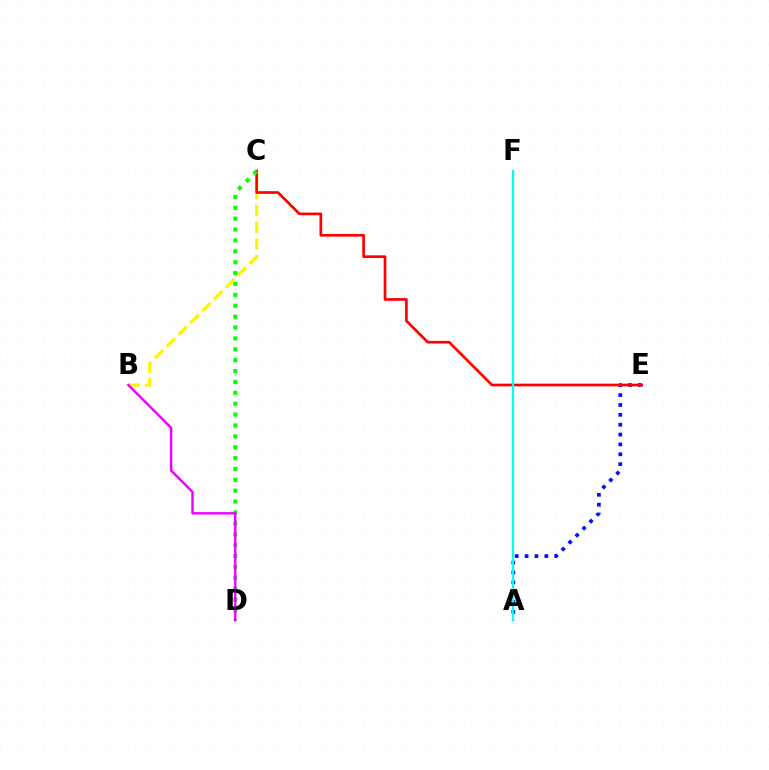{('A', 'E'): [{'color': '#0010ff', 'line_style': 'dotted', 'thickness': 2.68}], ('B', 'C'): [{'color': '#fcf500', 'line_style': 'dashed', 'thickness': 2.27}], ('C', 'E'): [{'color': '#ff0000', 'line_style': 'solid', 'thickness': 1.94}], ('C', 'D'): [{'color': '#08ff00', 'line_style': 'dotted', 'thickness': 2.96}], ('A', 'F'): [{'color': '#00fff6', 'line_style': 'solid', 'thickness': 1.58}], ('B', 'D'): [{'color': '#ee00ff', 'line_style': 'solid', 'thickness': 1.74}]}